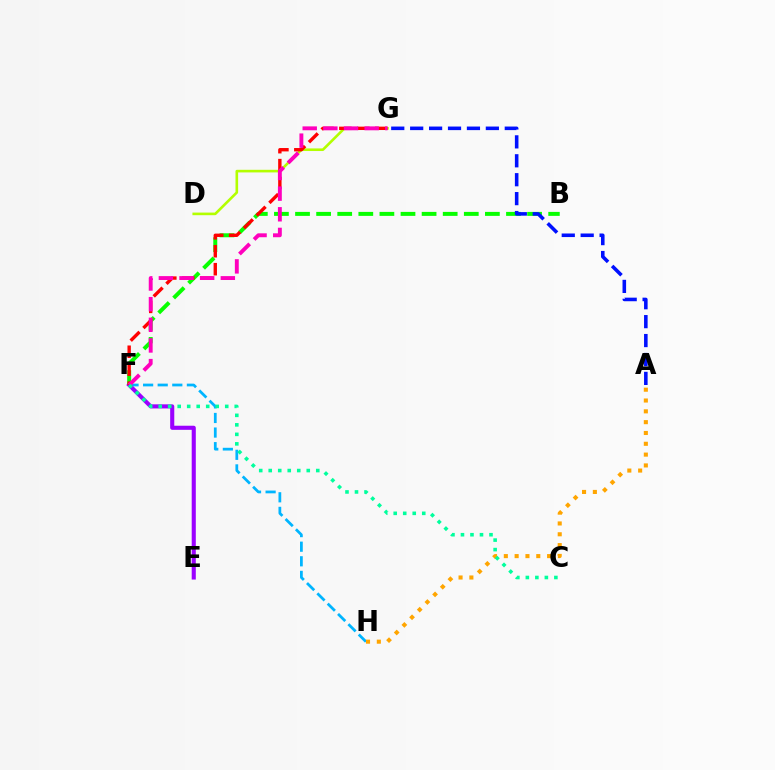{('B', 'F'): [{'color': '#08ff00', 'line_style': 'dashed', 'thickness': 2.87}], ('A', 'G'): [{'color': '#0010ff', 'line_style': 'dashed', 'thickness': 2.57}], ('F', 'H'): [{'color': '#00b5ff', 'line_style': 'dashed', 'thickness': 1.98}], ('A', 'H'): [{'color': '#ffa500', 'line_style': 'dotted', 'thickness': 2.94}], ('E', 'F'): [{'color': '#9b00ff', 'line_style': 'solid', 'thickness': 2.95}], ('D', 'G'): [{'color': '#b3ff00', 'line_style': 'solid', 'thickness': 1.88}], ('F', 'G'): [{'color': '#ff0000', 'line_style': 'dashed', 'thickness': 2.44}, {'color': '#ff00bd', 'line_style': 'dashed', 'thickness': 2.81}], ('C', 'F'): [{'color': '#00ff9d', 'line_style': 'dotted', 'thickness': 2.58}]}